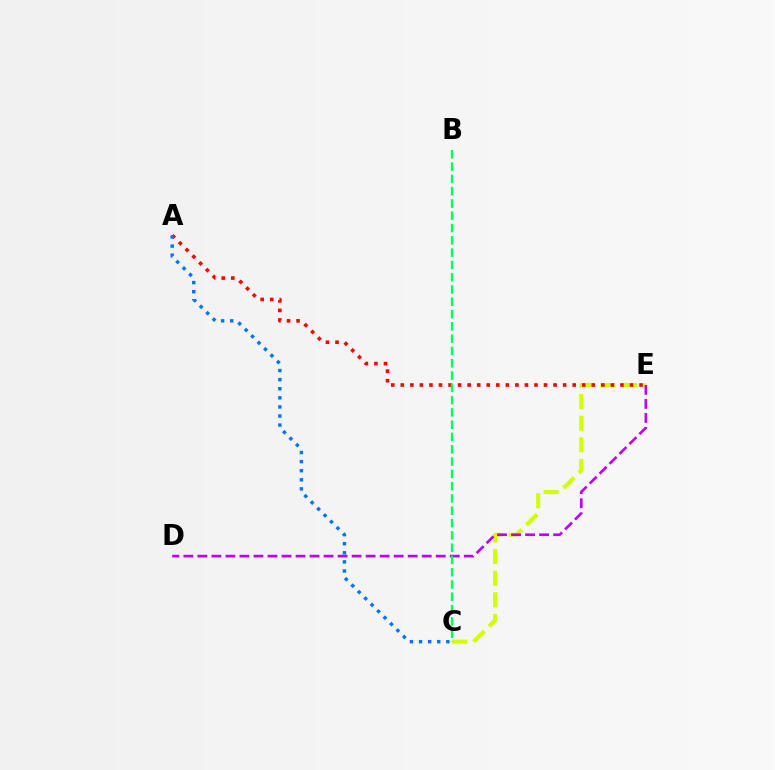{('C', 'E'): [{'color': '#d1ff00', 'line_style': 'dashed', 'thickness': 2.93}], ('D', 'E'): [{'color': '#b900ff', 'line_style': 'dashed', 'thickness': 1.9}], ('A', 'E'): [{'color': '#ff0000', 'line_style': 'dotted', 'thickness': 2.59}], ('A', 'C'): [{'color': '#0074ff', 'line_style': 'dotted', 'thickness': 2.47}], ('B', 'C'): [{'color': '#00ff5c', 'line_style': 'dashed', 'thickness': 1.67}]}